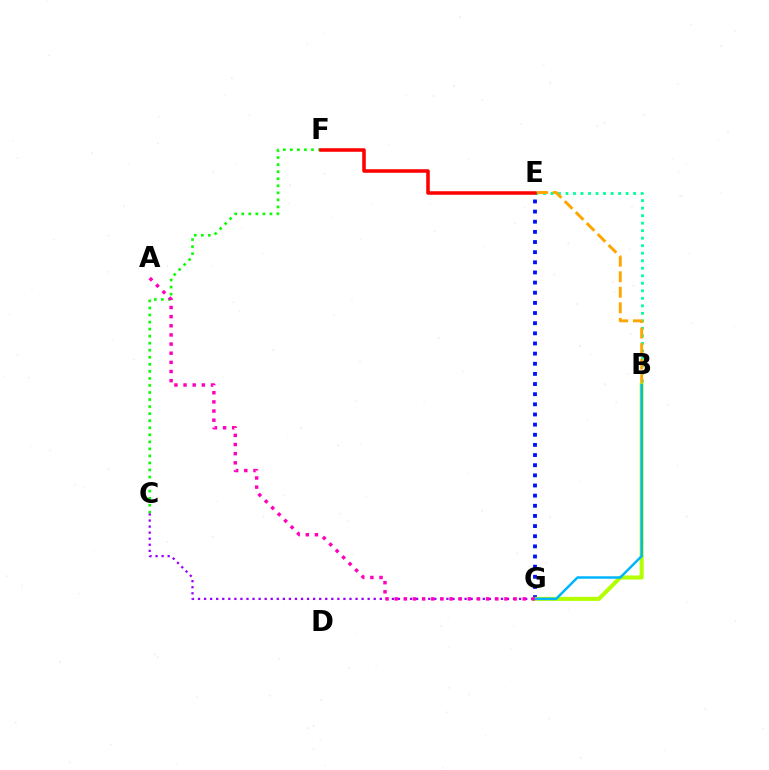{('E', 'G'): [{'color': '#0010ff', 'line_style': 'dotted', 'thickness': 2.76}], ('B', 'E'): [{'color': '#00ff9d', 'line_style': 'dotted', 'thickness': 2.04}, {'color': '#ffa500', 'line_style': 'dashed', 'thickness': 2.11}], ('C', 'F'): [{'color': '#08ff00', 'line_style': 'dotted', 'thickness': 1.91}], ('B', 'G'): [{'color': '#b3ff00', 'line_style': 'solid', 'thickness': 2.92}, {'color': '#00b5ff', 'line_style': 'solid', 'thickness': 1.79}], ('E', 'F'): [{'color': '#ff0000', 'line_style': 'solid', 'thickness': 2.55}], ('C', 'G'): [{'color': '#9b00ff', 'line_style': 'dotted', 'thickness': 1.65}], ('A', 'G'): [{'color': '#ff00bd', 'line_style': 'dotted', 'thickness': 2.48}]}